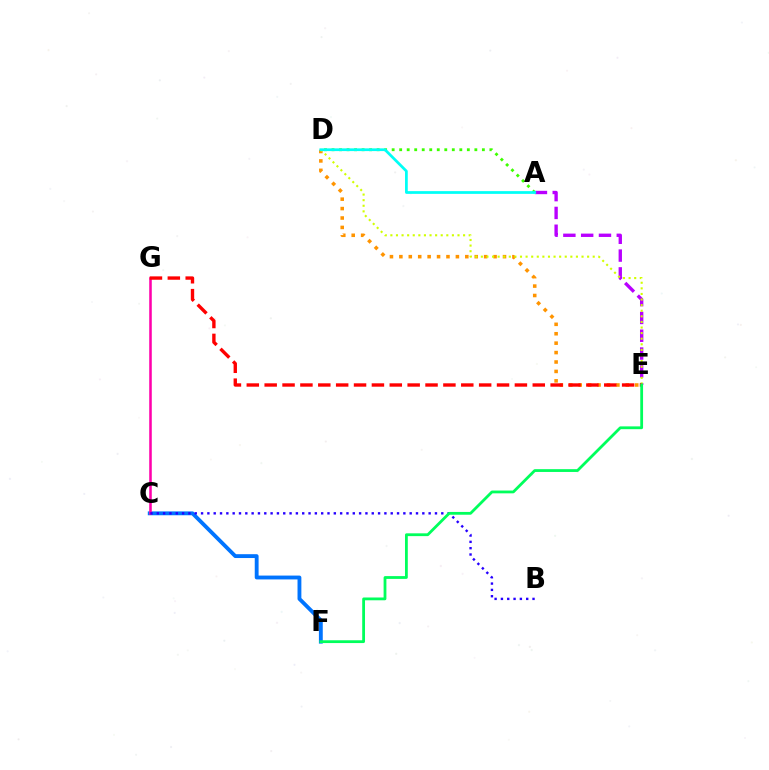{('C', 'F'): [{'color': '#0074ff', 'line_style': 'solid', 'thickness': 2.77}], ('D', 'E'): [{'color': '#ff9400', 'line_style': 'dotted', 'thickness': 2.56}, {'color': '#d1ff00', 'line_style': 'dotted', 'thickness': 1.52}], ('C', 'G'): [{'color': '#ff00ac', 'line_style': 'solid', 'thickness': 1.84}], ('A', 'D'): [{'color': '#3dff00', 'line_style': 'dotted', 'thickness': 2.04}, {'color': '#00fff6', 'line_style': 'solid', 'thickness': 1.97}], ('A', 'E'): [{'color': '#b900ff', 'line_style': 'dashed', 'thickness': 2.42}], ('B', 'C'): [{'color': '#2500ff', 'line_style': 'dotted', 'thickness': 1.72}], ('E', 'G'): [{'color': '#ff0000', 'line_style': 'dashed', 'thickness': 2.43}], ('E', 'F'): [{'color': '#00ff5c', 'line_style': 'solid', 'thickness': 2.01}]}